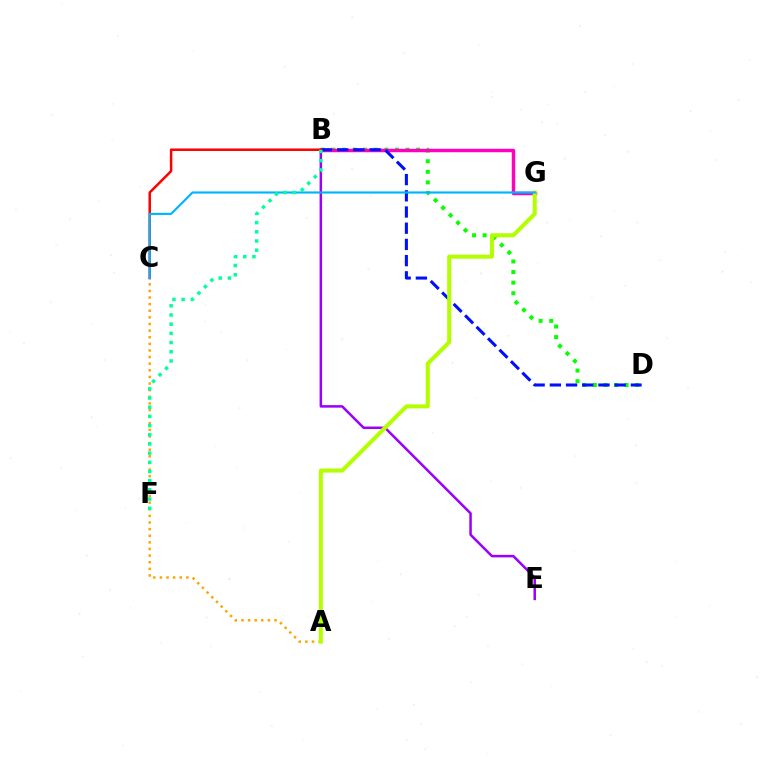{('B', 'D'): [{'color': '#08ff00', 'line_style': 'dotted', 'thickness': 2.88}, {'color': '#0010ff', 'line_style': 'dashed', 'thickness': 2.2}], ('A', 'C'): [{'color': '#ffa500', 'line_style': 'dotted', 'thickness': 1.8}], ('B', 'E'): [{'color': '#9b00ff', 'line_style': 'solid', 'thickness': 1.8}], ('B', 'G'): [{'color': '#ff00bd', 'line_style': 'solid', 'thickness': 2.5}], ('B', 'C'): [{'color': '#ff0000', 'line_style': 'solid', 'thickness': 1.8}], ('A', 'G'): [{'color': '#b3ff00', 'line_style': 'solid', 'thickness': 2.91}], ('C', 'G'): [{'color': '#00b5ff', 'line_style': 'solid', 'thickness': 1.55}], ('B', 'F'): [{'color': '#00ff9d', 'line_style': 'dotted', 'thickness': 2.5}]}